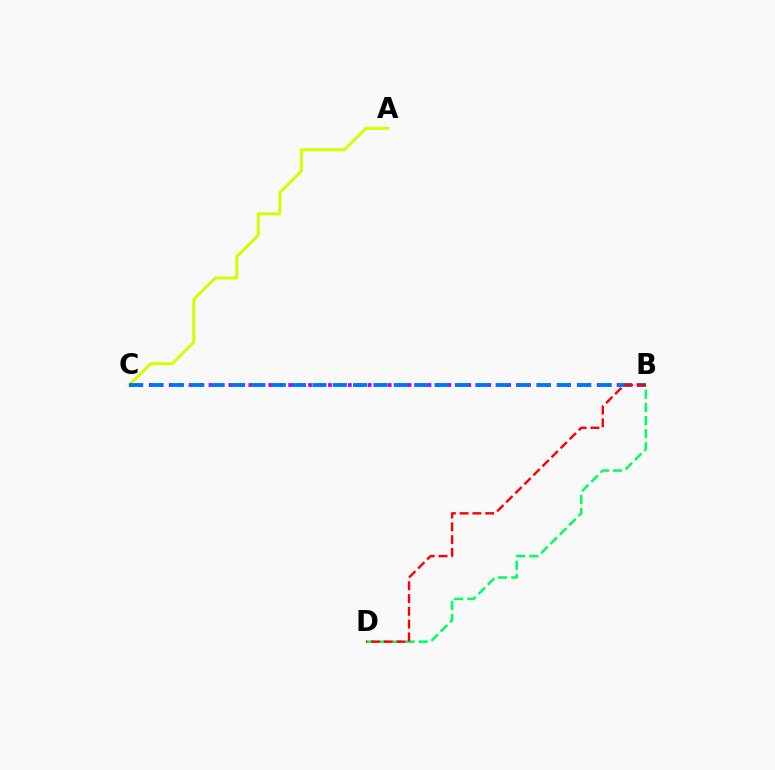{('B', 'D'): [{'color': '#00ff5c', 'line_style': 'dashed', 'thickness': 1.79}, {'color': '#ff0000', 'line_style': 'dashed', 'thickness': 1.74}], ('B', 'C'): [{'color': '#b900ff', 'line_style': 'dotted', 'thickness': 2.7}, {'color': '#0074ff', 'line_style': 'dashed', 'thickness': 2.77}], ('A', 'C'): [{'color': '#d1ff00', 'line_style': 'solid', 'thickness': 2.15}]}